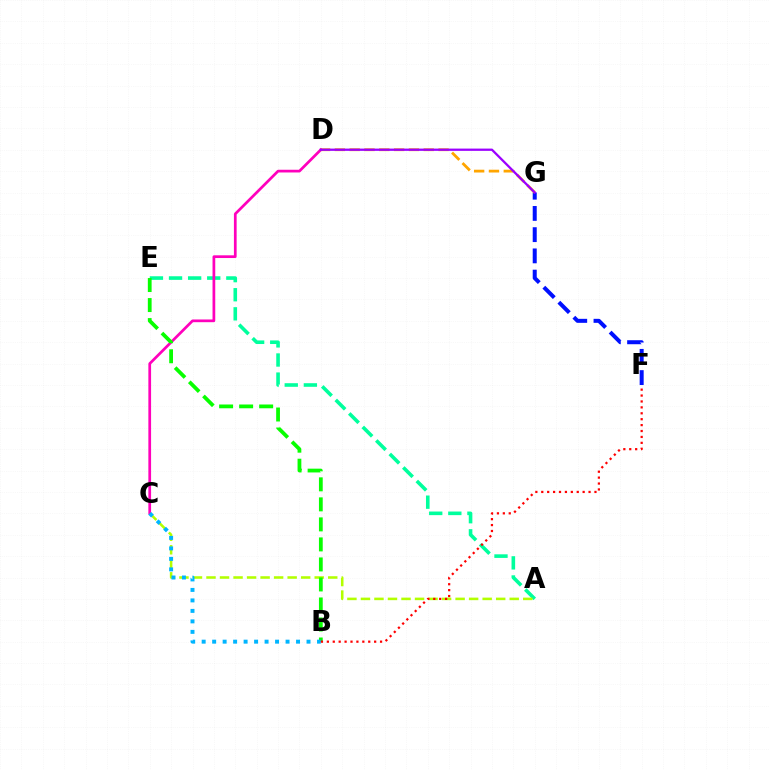{('A', 'E'): [{'color': '#00ff9d', 'line_style': 'dashed', 'thickness': 2.6}], ('F', 'G'): [{'color': '#0010ff', 'line_style': 'dashed', 'thickness': 2.88}], ('A', 'C'): [{'color': '#b3ff00', 'line_style': 'dashed', 'thickness': 1.84}], ('D', 'G'): [{'color': '#ffa500', 'line_style': 'dashed', 'thickness': 2.01}, {'color': '#9b00ff', 'line_style': 'solid', 'thickness': 1.64}], ('C', 'D'): [{'color': '#ff00bd', 'line_style': 'solid', 'thickness': 1.96}], ('B', 'E'): [{'color': '#08ff00', 'line_style': 'dashed', 'thickness': 2.72}], ('B', 'C'): [{'color': '#00b5ff', 'line_style': 'dotted', 'thickness': 2.85}], ('B', 'F'): [{'color': '#ff0000', 'line_style': 'dotted', 'thickness': 1.61}]}